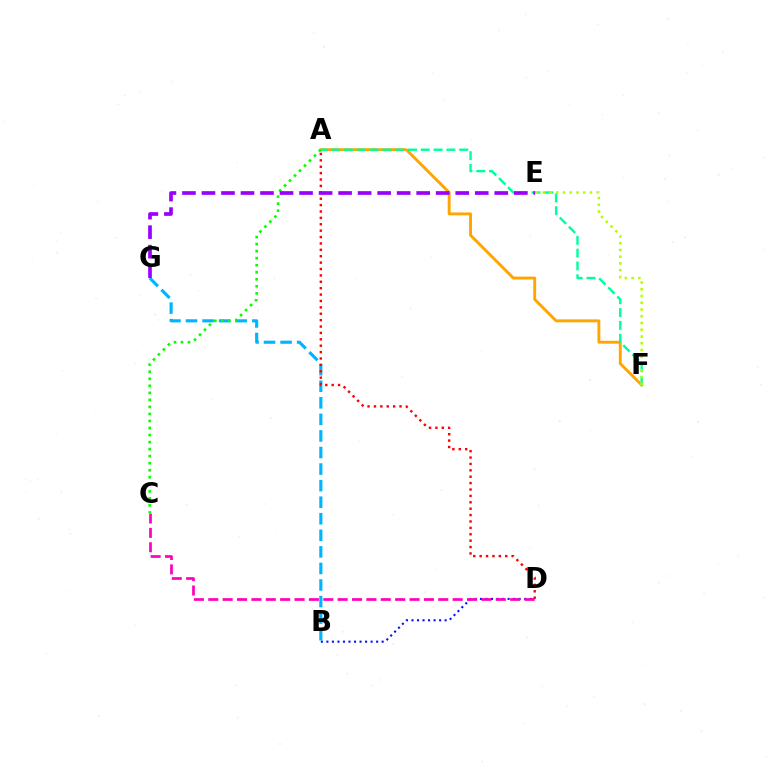{('B', 'D'): [{'color': '#0010ff', 'line_style': 'dotted', 'thickness': 1.5}], ('A', 'F'): [{'color': '#ffa500', 'line_style': 'solid', 'thickness': 2.09}, {'color': '#00ff9d', 'line_style': 'dashed', 'thickness': 1.74}], ('B', 'G'): [{'color': '#00b5ff', 'line_style': 'dashed', 'thickness': 2.25}], ('C', 'D'): [{'color': '#ff00bd', 'line_style': 'dashed', 'thickness': 1.95}], ('E', 'F'): [{'color': '#b3ff00', 'line_style': 'dotted', 'thickness': 1.83}], ('A', 'D'): [{'color': '#ff0000', 'line_style': 'dotted', 'thickness': 1.74}], ('A', 'C'): [{'color': '#08ff00', 'line_style': 'dotted', 'thickness': 1.91}], ('E', 'G'): [{'color': '#9b00ff', 'line_style': 'dashed', 'thickness': 2.65}]}